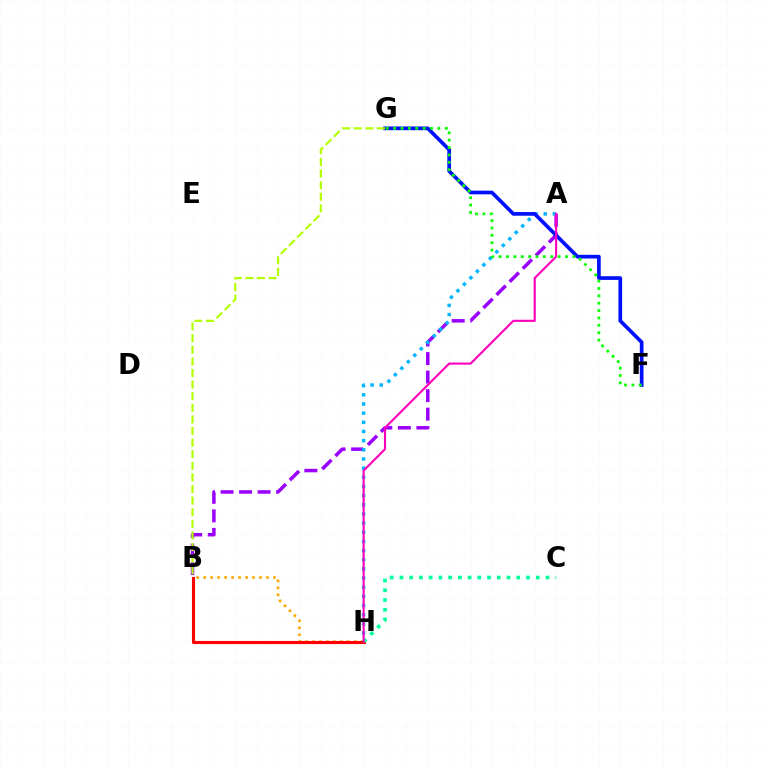{('A', 'B'): [{'color': '#9b00ff', 'line_style': 'dashed', 'thickness': 2.52}], ('A', 'H'): [{'color': '#00b5ff', 'line_style': 'dotted', 'thickness': 2.49}, {'color': '#ff00bd', 'line_style': 'solid', 'thickness': 1.53}], ('F', 'G'): [{'color': '#0010ff', 'line_style': 'solid', 'thickness': 2.66}, {'color': '#08ff00', 'line_style': 'dotted', 'thickness': 2.0}], ('B', 'H'): [{'color': '#ffa500', 'line_style': 'dotted', 'thickness': 1.89}, {'color': '#ff0000', 'line_style': 'solid', 'thickness': 2.23}], ('B', 'G'): [{'color': '#b3ff00', 'line_style': 'dashed', 'thickness': 1.58}], ('C', 'H'): [{'color': '#00ff9d', 'line_style': 'dotted', 'thickness': 2.65}]}